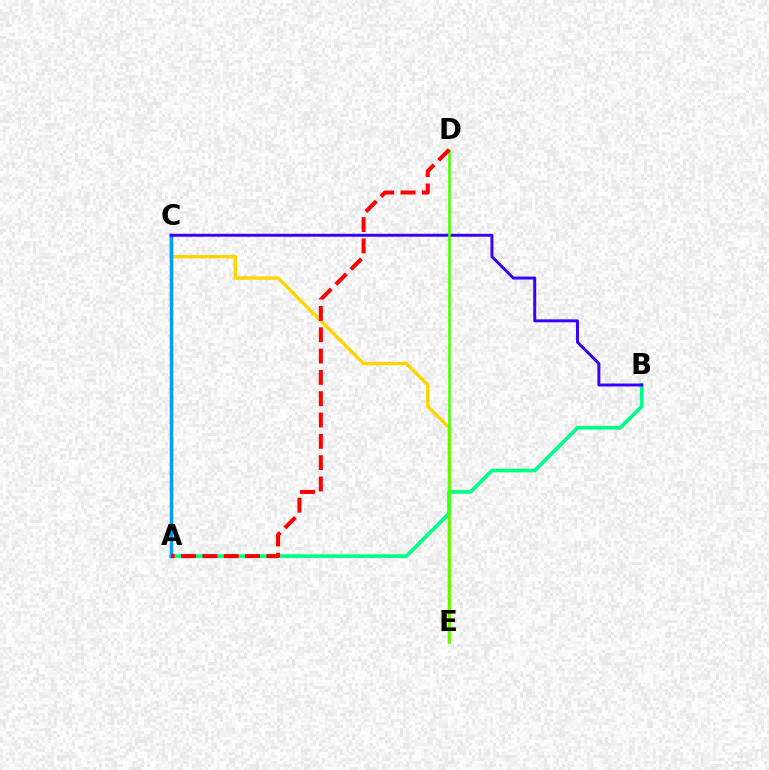{('C', 'E'): [{'color': '#ffd500', 'line_style': 'solid', 'thickness': 2.45}], ('A', 'B'): [{'color': '#00ff86', 'line_style': 'solid', 'thickness': 2.66}], ('A', 'C'): [{'color': '#ff00ed', 'line_style': 'dotted', 'thickness': 2.29}, {'color': '#009eff', 'line_style': 'solid', 'thickness': 2.47}], ('B', 'C'): [{'color': '#3700ff', 'line_style': 'solid', 'thickness': 2.12}], ('D', 'E'): [{'color': '#4fff00', 'line_style': 'solid', 'thickness': 1.88}], ('A', 'D'): [{'color': '#ff0000', 'line_style': 'dashed', 'thickness': 2.9}]}